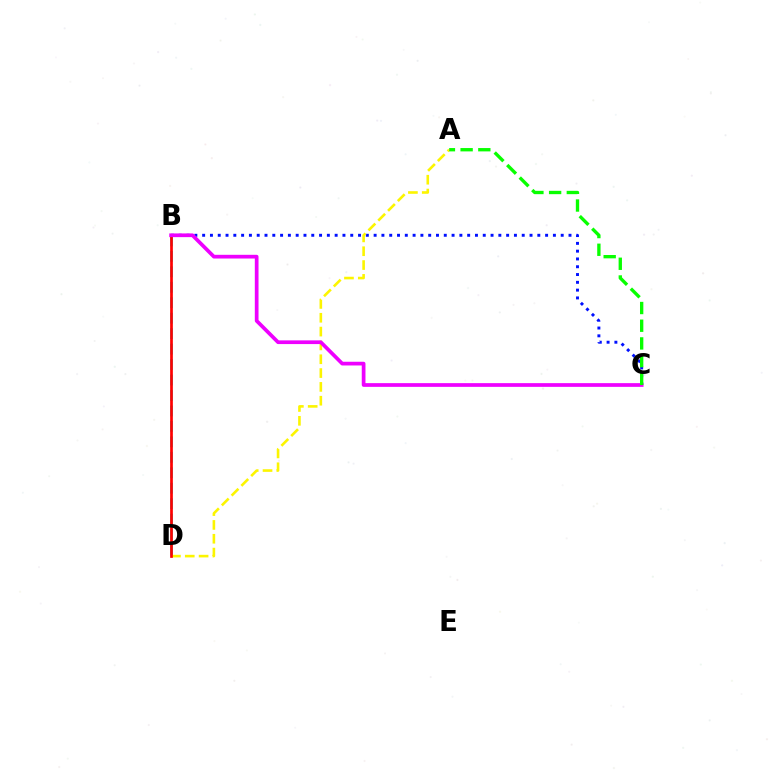{('B', 'C'): [{'color': '#0010ff', 'line_style': 'dotted', 'thickness': 2.12}, {'color': '#ee00ff', 'line_style': 'solid', 'thickness': 2.67}], ('B', 'D'): [{'color': '#00fff6', 'line_style': 'dashed', 'thickness': 2.1}, {'color': '#ff0000', 'line_style': 'solid', 'thickness': 1.95}], ('A', 'D'): [{'color': '#fcf500', 'line_style': 'dashed', 'thickness': 1.88}], ('A', 'C'): [{'color': '#08ff00', 'line_style': 'dashed', 'thickness': 2.4}]}